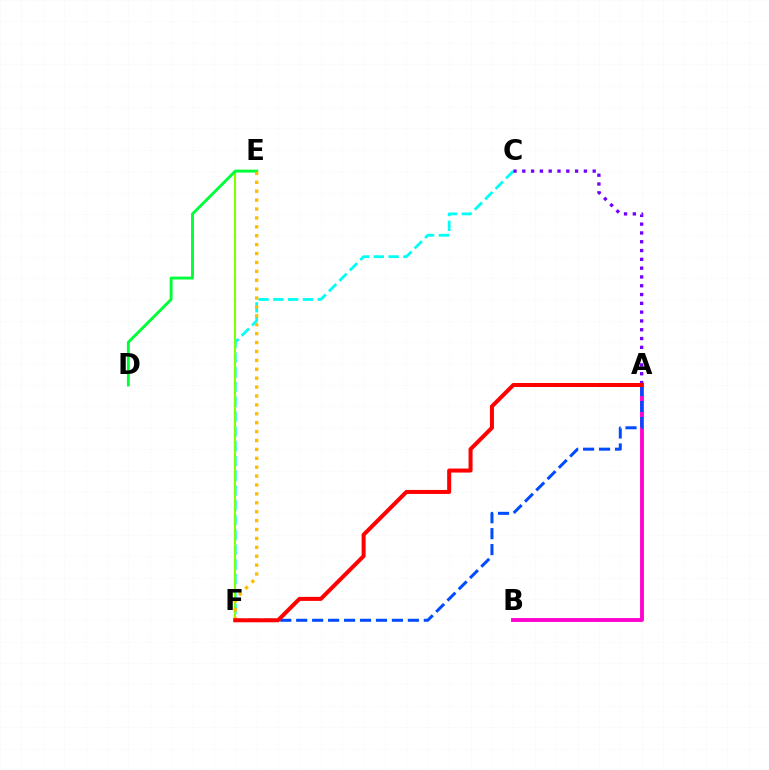{('C', 'F'): [{'color': '#00fff6', 'line_style': 'dashed', 'thickness': 2.01}], ('E', 'F'): [{'color': '#84ff00', 'line_style': 'solid', 'thickness': 1.53}, {'color': '#ffbd00', 'line_style': 'dotted', 'thickness': 2.42}], ('A', 'B'): [{'color': '#ff00cf', 'line_style': 'solid', 'thickness': 2.77}], ('A', 'C'): [{'color': '#7200ff', 'line_style': 'dotted', 'thickness': 2.39}], ('D', 'E'): [{'color': '#00ff39', 'line_style': 'solid', 'thickness': 2.08}], ('A', 'F'): [{'color': '#004bff', 'line_style': 'dashed', 'thickness': 2.17}, {'color': '#ff0000', 'line_style': 'solid', 'thickness': 2.89}]}